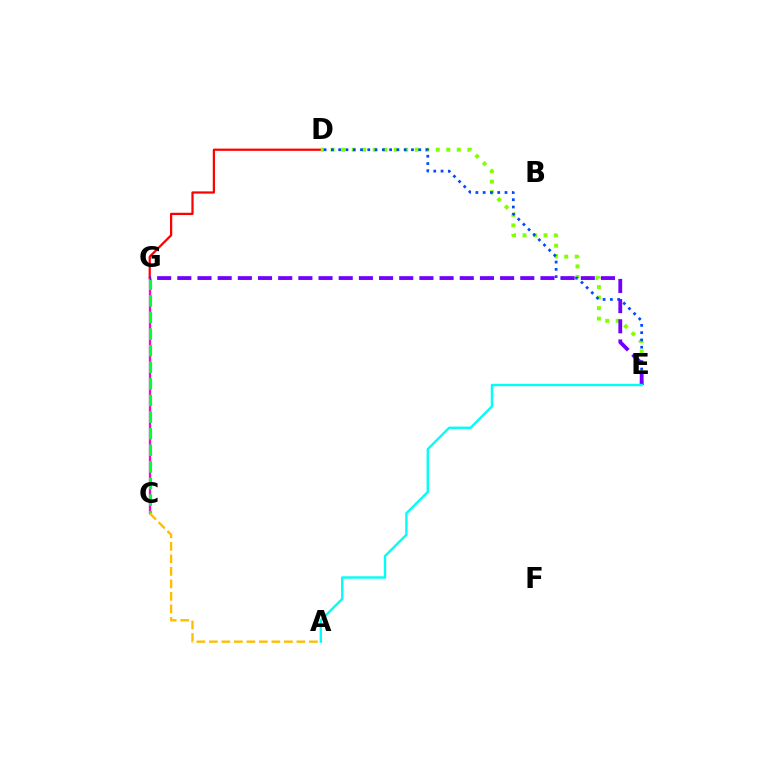{('C', 'G'): [{'color': '#ff00cf', 'line_style': 'solid', 'thickness': 1.66}, {'color': '#00ff39', 'line_style': 'dashed', 'thickness': 2.25}], ('D', 'G'): [{'color': '#ff0000', 'line_style': 'solid', 'thickness': 1.61}], ('D', 'E'): [{'color': '#84ff00', 'line_style': 'dotted', 'thickness': 2.86}, {'color': '#004bff', 'line_style': 'dotted', 'thickness': 1.98}], ('E', 'G'): [{'color': '#7200ff', 'line_style': 'dashed', 'thickness': 2.74}], ('A', 'E'): [{'color': '#00fff6', 'line_style': 'solid', 'thickness': 1.73}], ('A', 'C'): [{'color': '#ffbd00', 'line_style': 'dashed', 'thickness': 1.7}]}